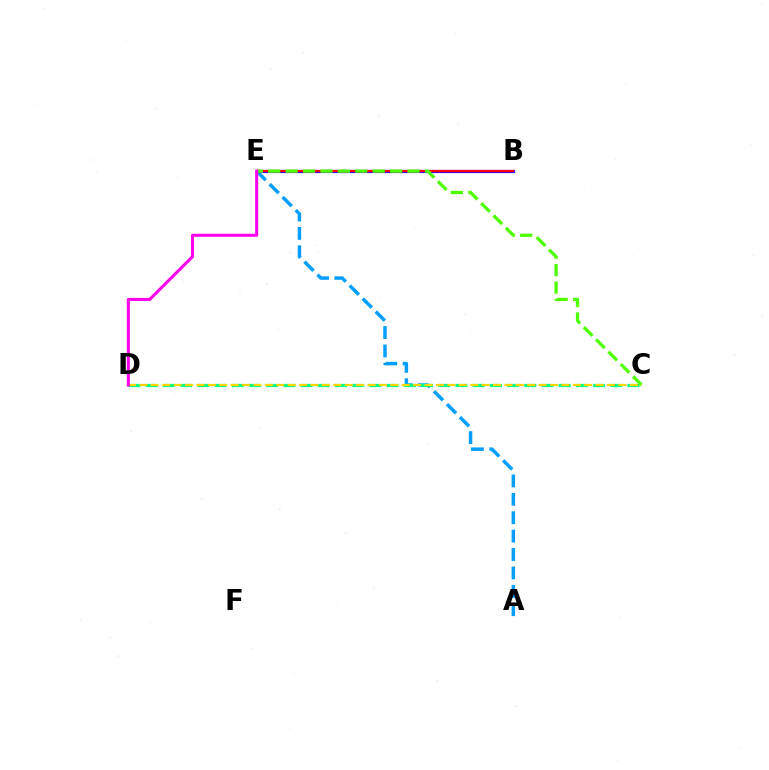{('A', 'E'): [{'color': '#009eff', 'line_style': 'dashed', 'thickness': 2.5}], ('B', 'E'): [{'color': '#3700ff', 'line_style': 'solid', 'thickness': 2.28}, {'color': '#ff0000', 'line_style': 'solid', 'thickness': 1.55}], ('C', 'D'): [{'color': '#00ff86', 'line_style': 'dashed', 'thickness': 2.34}, {'color': '#ffd500', 'line_style': 'dashed', 'thickness': 1.55}], ('C', 'E'): [{'color': '#4fff00', 'line_style': 'dashed', 'thickness': 2.37}], ('D', 'E'): [{'color': '#ff00ed', 'line_style': 'solid', 'thickness': 2.19}]}